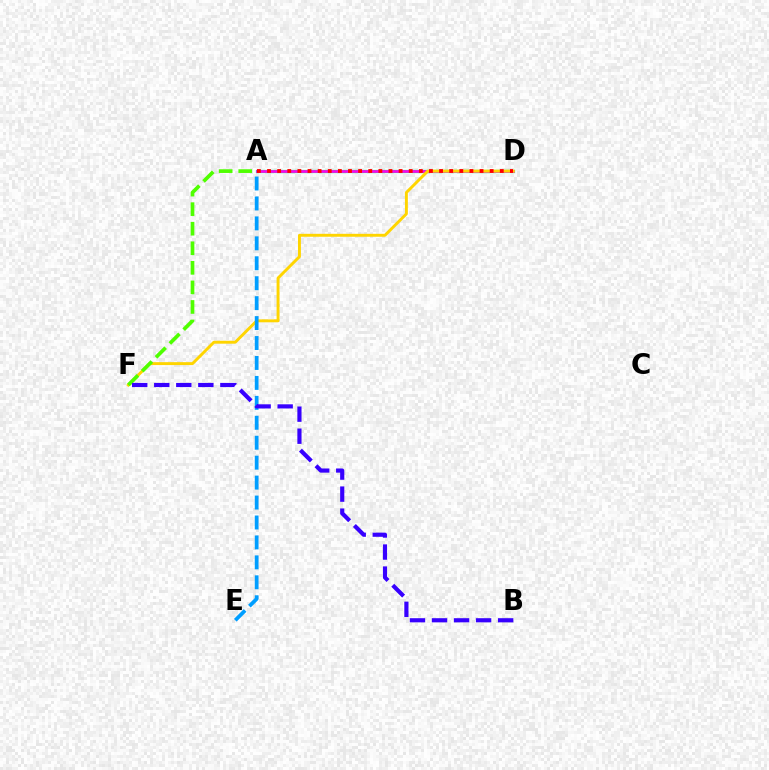{('A', 'D'): [{'color': '#00ff86', 'line_style': 'solid', 'thickness': 2.3}, {'color': '#ff00ed', 'line_style': 'solid', 'thickness': 1.9}, {'color': '#ff0000', 'line_style': 'dotted', 'thickness': 2.75}], ('D', 'F'): [{'color': '#ffd500', 'line_style': 'solid', 'thickness': 2.1}], ('A', 'F'): [{'color': '#4fff00', 'line_style': 'dashed', 'thickness': 2.66}], ('A', 'E'): [{'color': '#009eff', 'line_style': 'dashed', 'thickness': 2.71}], ('B', 'F'): [{'color': '#3700ff', 'line_style': 'dashed', 'thickness': 2.99}]}